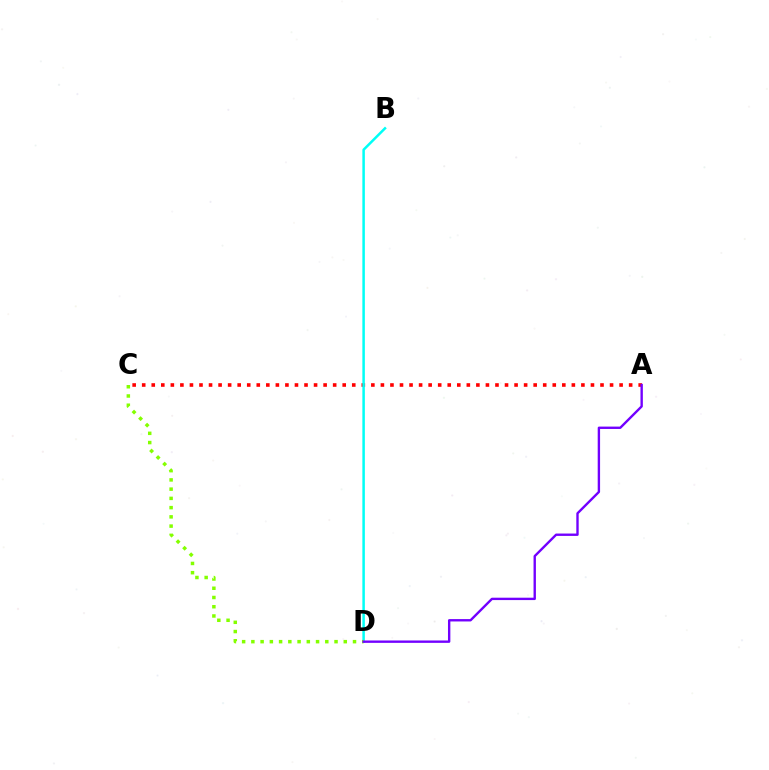{('A', 'C'): [{'color': '#ff0000', 'line_style': 'dotted', 'thickness': 2.59}], ('B', 'D'): [{'color': '#00fff6', 'line_style': 'solid', 'thickness': 1.8}], ('C', 'D'): [{'color': '#84ff00', 'line_style': 'dotted', 'thickness': 2.51}], ('A', 'D'): [{'color': '#7200ff', 'line_style': 'solid', 'thickness': 1.71}]}